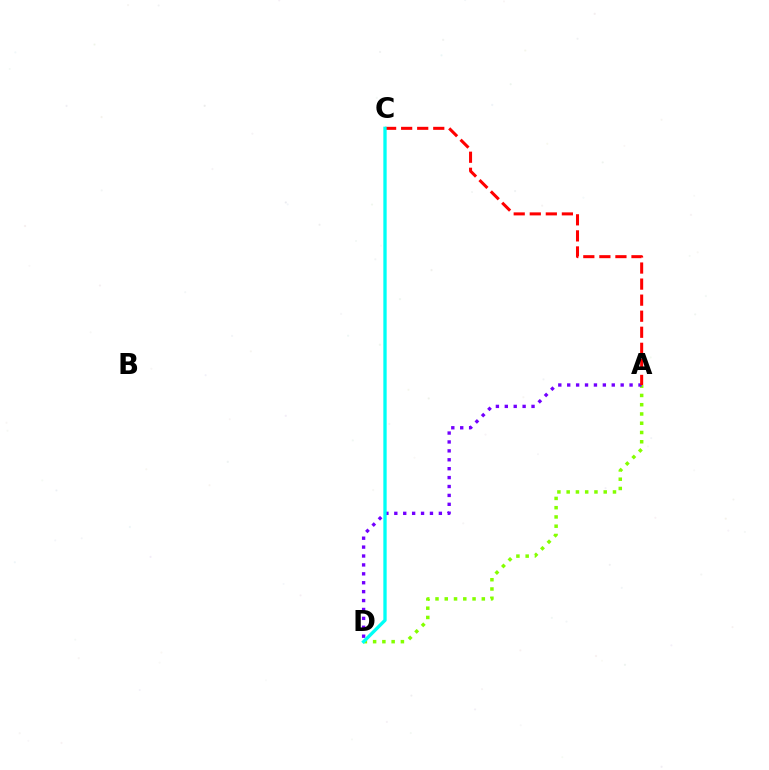{('A', 'D'): [{'color': '#84ff00', 'line_style': 'dotted', 'thickness': 2.52}, {'color': '#7200ff', 'line_style': 'dotted', 'thickness': 2.42}], ('A', 'C'): [{'color': '#ff0000', 'line_style': 'dashed', 'thickness': 2.18}], ('C', 'D'): [{'color': '#00fff6', 'line_style': 'solid', 'thickness': 2.4}]}